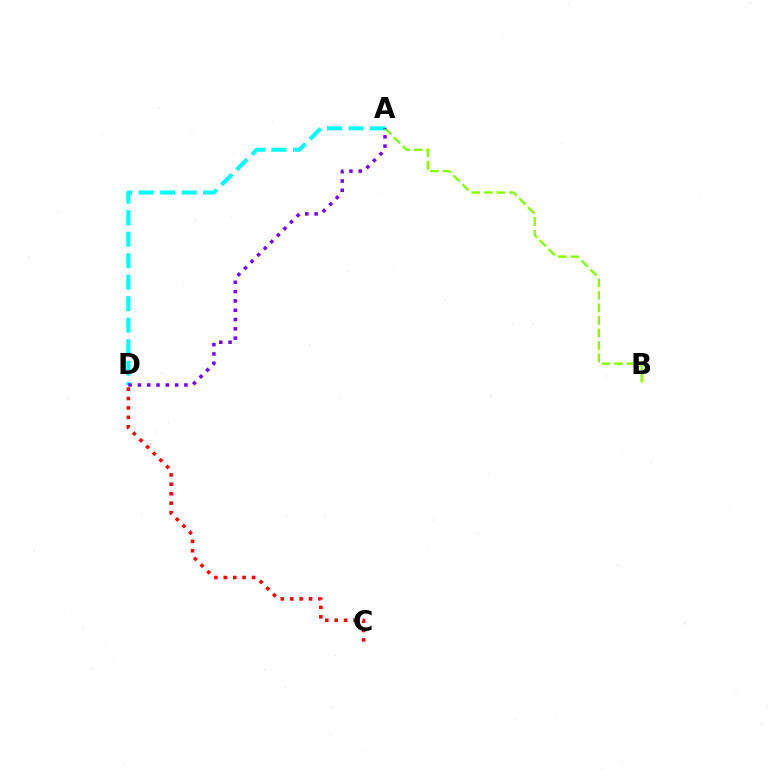{('A', 'D'): [{'color': '#00fff6', 'line_style': 'dashed', 'thickness': 2.92}, {'color': '#7200ff', 'line_style': 'dotted', 'thickness': 2.53}], ('C', 'D'): [{'color': '#ff0000', 'line_style': 'dotted', 'thickness': 2.56}], ('A', 'B'): [{'color': '#84ff00', 'line_style': 'dashed', 'thickness': 1.71}]}